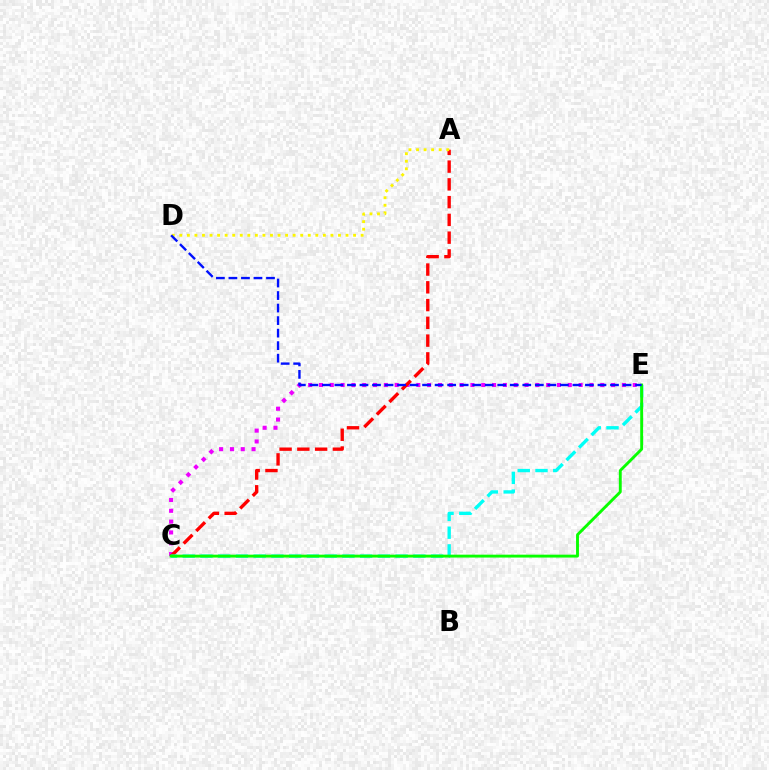{('C', 'E'): [{'color': '#ee00ff', 'line_style': 'dotted', 'thickness': 2.94}, {'color': '#00fff6', 'line_style': 'dashed', 'thickness': 2.41}, {'color': '#08ff00', 'line_style': 'solid', 'thickness': 2.08}], ('A', 'C'): [{'color': '#ff0000', 'line_style': 'dashed', 'thickness': 2.41}], ('A', 'D'): [{'color': '#fcf500', 'line_style': 'dotted', 'thickness': 2.05}], ('D', 'E'): [{'color': '#0010ff', 'line_style': 'dashed', 'thickness': 1.7}]}